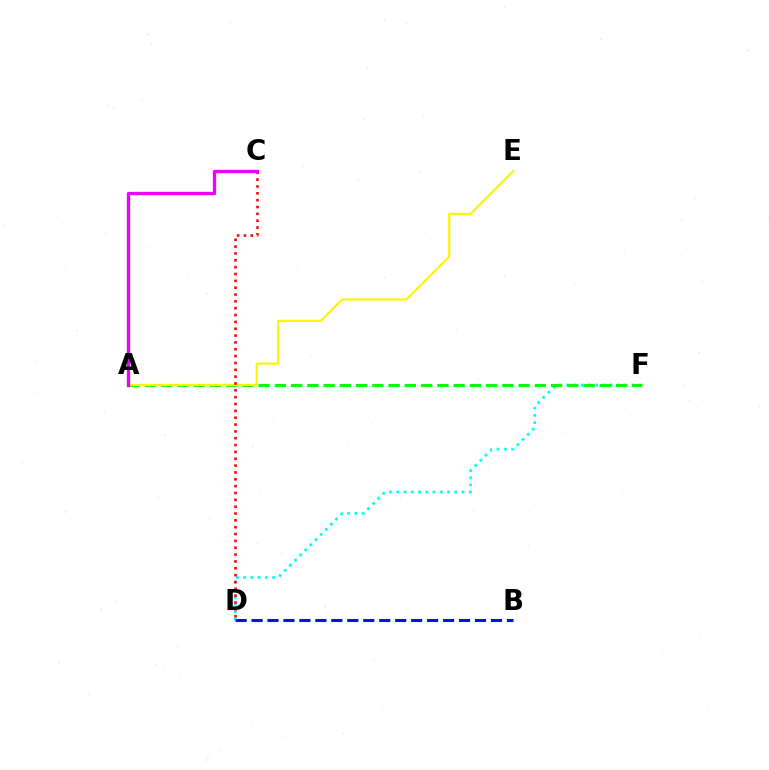{('D', 'F'): [{'color': '#00fff6', 'line_style': 'dotted', 'thickness': 1.97}], ('B', 'D'): [{'color': '#0010ff', 'line_style': 'dashed', 'thickness': 2.17}], ('A', 'F'): [{'color': '#08ff00', 'line_style': 'dashed', 'thickness': 2.21}], ('A', 'E'): [{'color': '#fcf500', 'line_style': 'solid', 'thickness': 1.54}], ('C', 'D'): [{'color': '#ff0000', 'line_style': 'dotted', 'thickness': 1.86}], ('A', 'C'): [{'color': '#ee00ff', 'line_style': 'solid', 'thickness': 2.37}]}